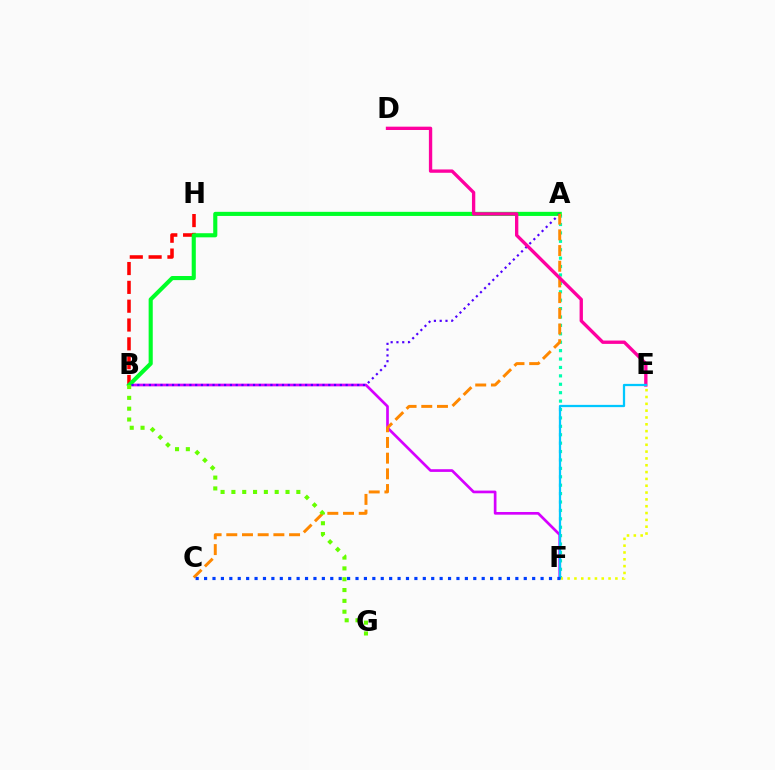{('A', 'F'): [{'color': '#00ffaf', 'line_style': 'dotted', 'thickness': 2.28}], ('B', 'F'): [{'color': '#d600ff', 'line_style': 'solid', 'thickness': 1.93}], ('B', 'H'): [{'color': '#ff0000', 'line_style': 'dashed', 'thickness': 2.56}], ('E', 'F'): [{'color': '#eeff00', 'line_style': 'dotted', 'thickness': 1.85}, {'color': '#00c7ff', 'line_style': 'solid', 'thickness': 1.63}], ('A', 'B'): [{'color': '#00ff27', 'line_style': 'solid', 'thickness': 2.96}, {'color': '#4f00ff', 'line_style': 'dotted', 'thickness': 1.57}], ('A', 'C'): [{'color': '#ff8800', 'line_style': 'dashed', 'thickness': 2.13}], ('D', 'E'): [{'color': '#ff00a0', 'line_style': 'solid', 'thickness': 2.4}], ('C', 'F'): [{'color': '#003fff', 'line_style': 'dotted', 'thickness': 2.29}], ('B', 'G'): [{'color': '#66ff00', 'line_style': 'dotted', 'thickness': 2.94}]}